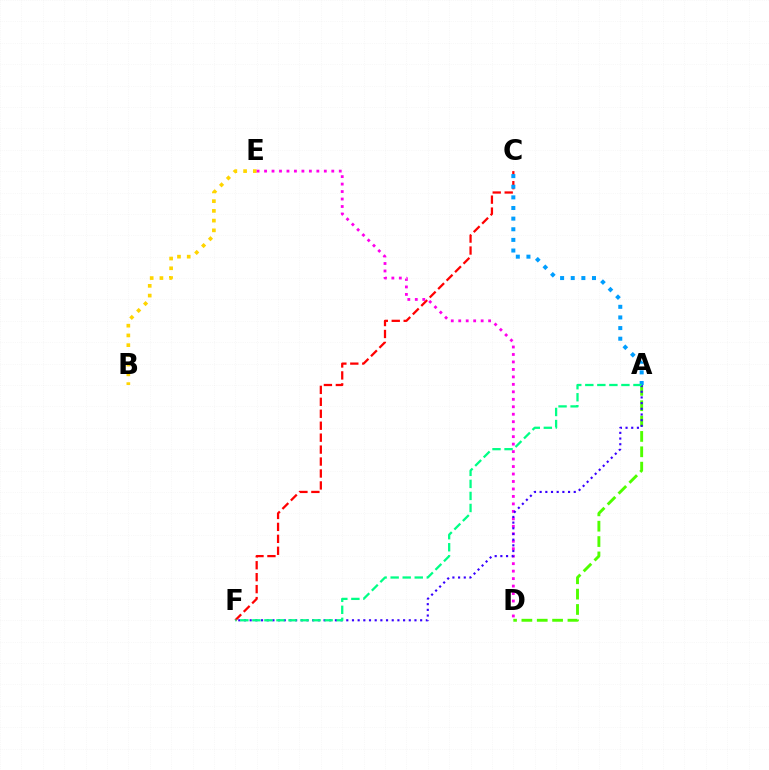{('B', 'E'): [{'color': '#ffd500', 'line_style': 'dotted', 'thickness': 2.65}], ('C', 'F'): [{'color': '#ff0000', 'line_style': 'dashed', 'thickness': 1.62}], ('A', 'D'): [{'color': '#4fff00', 'line_style': 'dashed', 'thickness': 2.09}], ('A', 'C'): [{'color': '#009eff', 'line_style': 'dotted', 'thickness': 2.89}], ('D', 'E'): [{'color': '#ff00ed', 'line_style': 'dotted', 'thickness': 2.03}], ('A', 'F'): [{'color': '#3700ff', 'line_style': 'dotted', 'thickness': 1.54}, {'color': '#00ff86', 'line_style': 'dashed', 'thickness': 1.64}]}